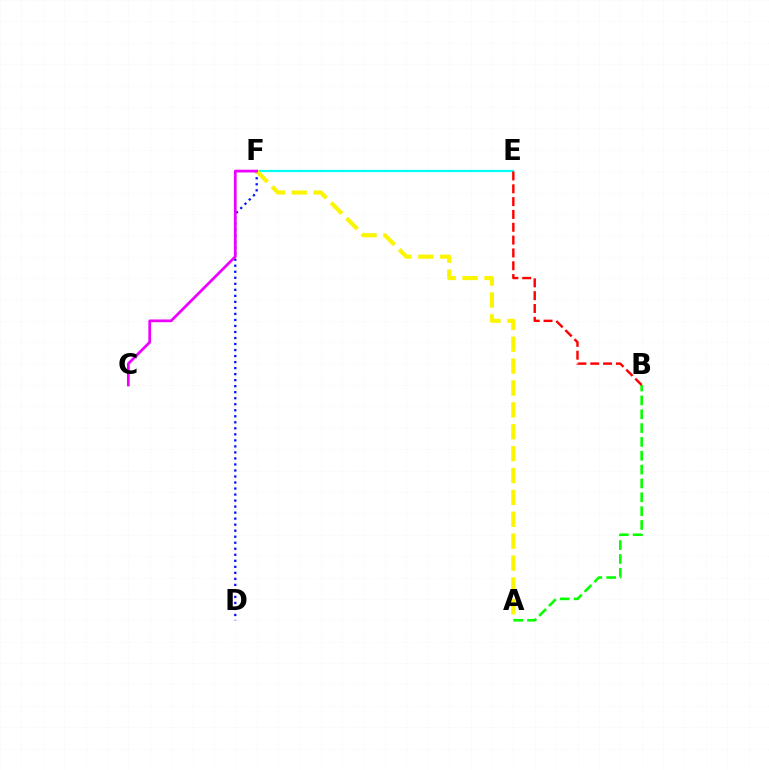{('D', 'F'): [{'color': '#0010ff', 'line_style': 'dotted', 'thickness': 1.64}], ('E', 'F'): [{'color': '#00fff6', 'line_style': 'solid', 'thickness': 1.59}], ('A', 'F'): [{'color': '#fcf500', 'line_style': 'dashed', 'thickness': 2.97}], ('A', 'B'): [{'color': '#08ff00', 'line_style': 'dashed', 'thickness': 1.88}], ('C', 'F'): [{'color': '#ee00ff', 'line_style': 'solid', 'thickness': 1.98}], ('B', 'E'): [{'color': '#ff0000', 'line_style': 'dashed', 'thickness': 1.74}]}